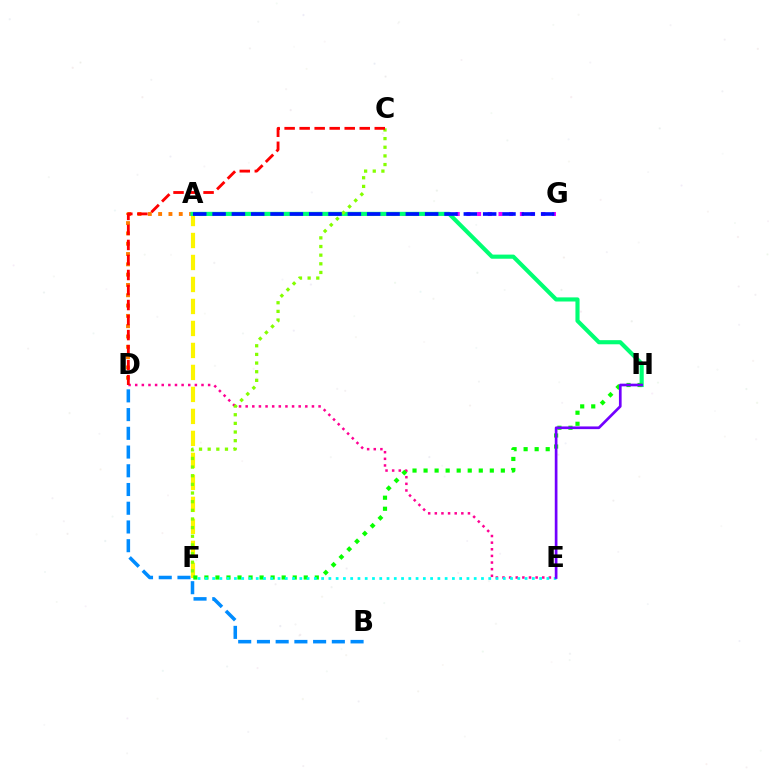{('A', 'D'): [{'color': '#ff7c00', 'line_style': 'dotted', 'thickness': 2.8}], ('A', 'G'): [{'color': '#ee00ff', 'line_style': 'dotted', 'thickness': 2.91}, {'color': '#0010ff', 'line_style': 'dashed', 'thickness': 2.63}], ('A', 'F'): [{'color': '#fcf500', 'line_style': 'dashed', 'thickness': 2.99}], ('A', 'H'): [{'color': '#00ff74', 'line_style': 'solid', 'thickness': 2.97}], ('B', 'D'): [{'color': '#008cff', 'line_style': 'dashed', 'thickness': 2.54}], ('D', 'E'): [{'color': '#ff0094', 'line_style': 'dotted', 'thickness': 1.8}], ('F', 'H'): [{'color': '#08ff00', 'line_style': 'dotted', 'thickness': 3.0}], ('E', 'F'): [{'color': '#00fff6', 'line_style': 'dotted', 'thickness': 1.97}], ('C', 'F'): [{'color': '#84ff00', 'line_style': 'dotted', 'thickness': 2.35}], ('C', 'D'): [{'color': '#ff0000', 'line_style': 'dashed', 'thickness': 2.04}], ('E', 'H'): [{'color': '#7200ff', 'line_style': 'solid', 'thickness': 1.93}]}